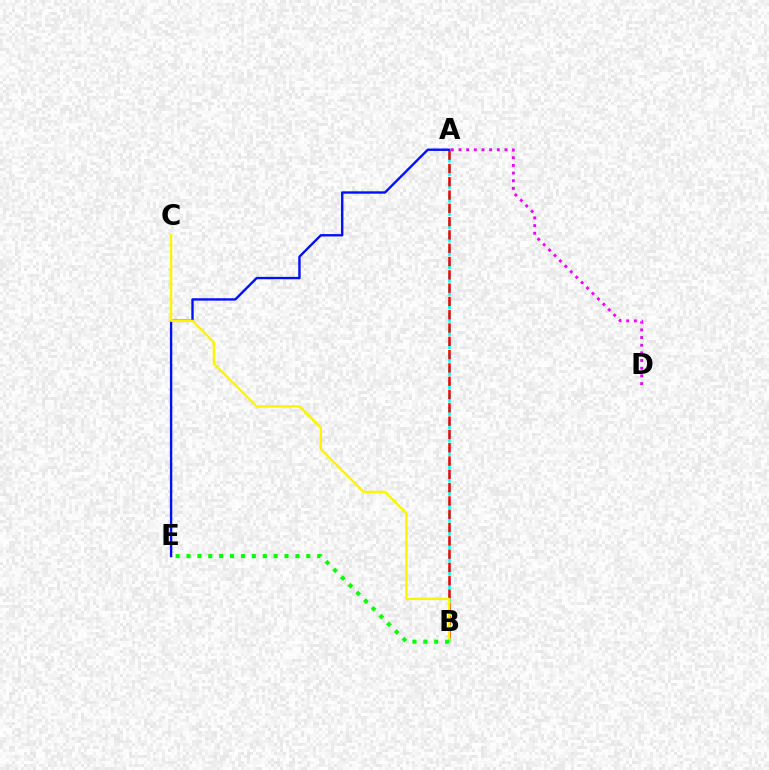{('A', 'B'): [{'color': '#00fff6', 'line_style': 'dashed', 'thickness': 1.81}, {'color': '#ff0000', 'line_style': 'dashed', 'thickness': 1.81}], ('A', 'D'): [{'color': '#ee00ff', 'line_style': 'dotted', 'thickness': 2.08}], ('A', 'E'): [{'color': '#0010ff', 'line_style': 'solid', 'thickness': 1.71}], ('B', 'C'): [{'color': '#fcf500', 'line_style': 'solid', 'thickness': 1.74}], ('B', 'E'): [{'color': '#08ff00', 'line_style': 'dotted', 'thickness': 2.96}]}